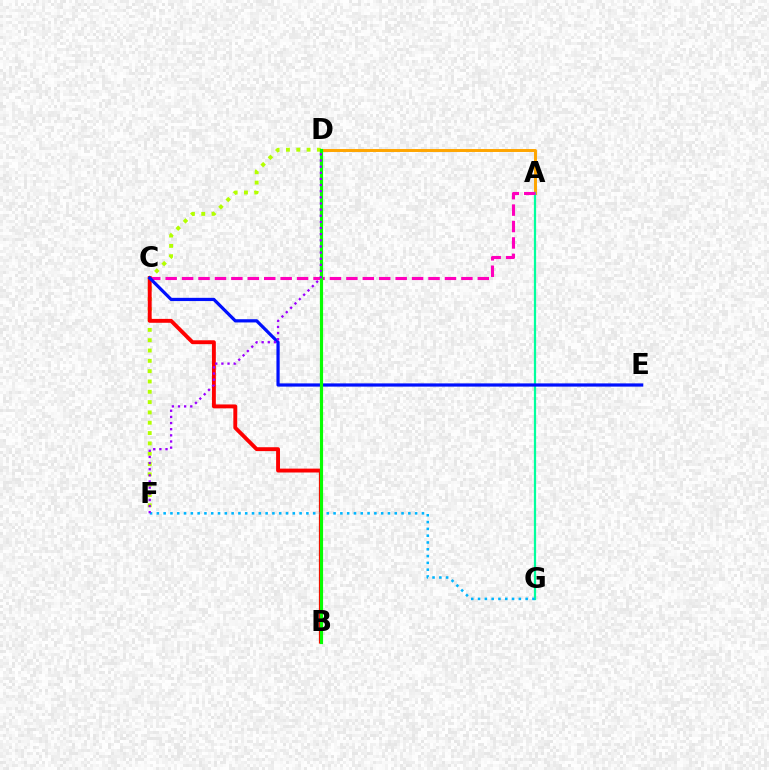{('A', 'D'): [{'color': '#ffa500', 'line_style': 'solid', 'thickness': 2.13}], ('D', 'F'): [{'color': '#b3ff00', 'line_style': 'dotted', 'thickness': 2.8}, {'color': '#9b00ff', 'line_style': 'dotted', 'thickness': 1.67}], ('A', 'G'): [{'color': '#00ff9d', 'line_style': 'solid', 'thickness': 1.61}], ('A', 'C'): [{'color': '#ff00bd', 'line_style': 'dashed', 'thickness': 2.23}], ('B', 'C'): [{'color': '#ff0000', 'line_style': 'solid', 'thickness': 2.8}], ('F', 'G'): [{'color': '#00b5ff', 'line_style': 'dotted', 'thickness': 1.85}], ('C', 'E'): [{'color': '#0010ff', 'line_style': 'solid', 'thickness': 2.32}], ('B', 'D'): [{'color': '#08ff00', 'line_style': 'solid', 'thickness': 2.28}]}